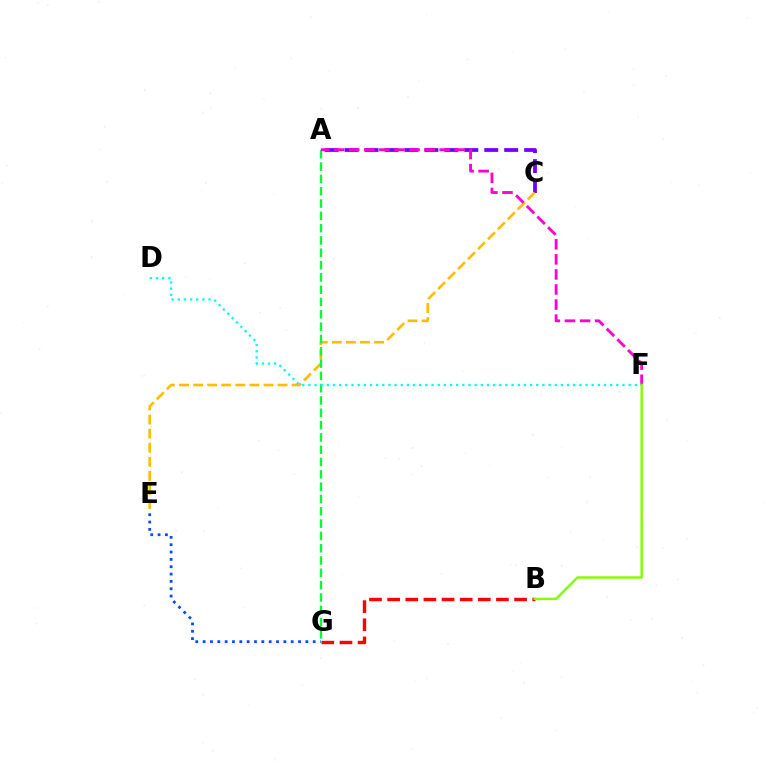{('A', 'C'): [{'color': '#7200ff', 'line_style': 'dashed', 'thickness': 2.71}], ('C', 'E'): [{'color': '#ffbd00', 'line_style': 'dashed', 'thickness': 1.91}], ('B', 'G'): [{'color': '#ff0000', 'line_style': 'dashed', 'thickness': 2.46}], ('A', 'G'): [{'color': '#00ff39', 'line_style': 'dashed', 'thickness': 1.67}], ('A', 'F'): [{'color': '#ff00cf', 'line_style': 'dashed', 'thickness': 2.05}], ('D', 'F'): [{'color': '#00fff6', 'line_style': 'dotted', 'thickness': 1.67}], ('B', 'F'): [{'color': '#84ff00', 'line_style': 'solid', 'thickness': 1.78}], ('E', 'G'): [{'color': '#004bff', 'line_style': 'dotted', 'thickness': 1.99}]}